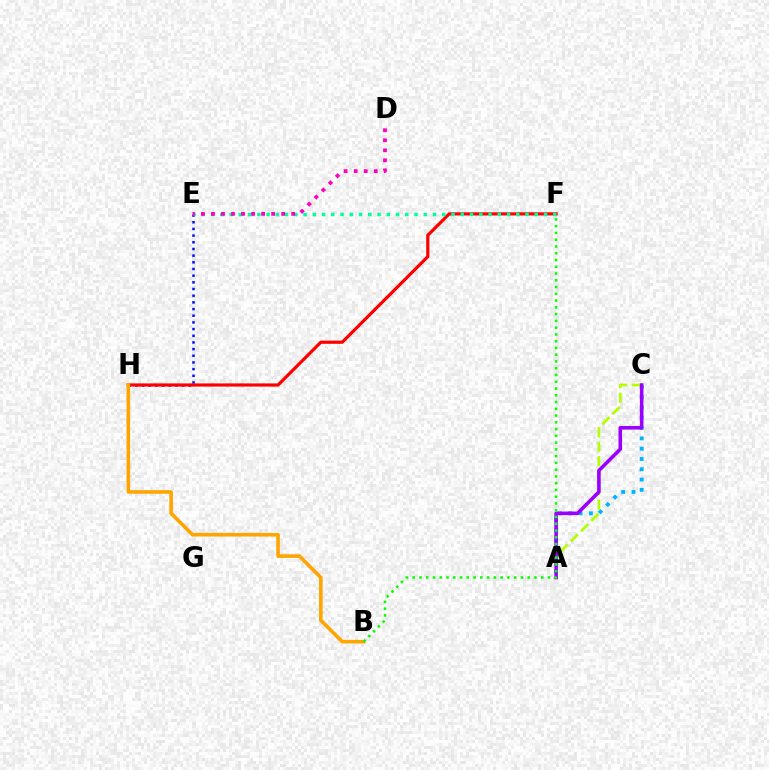{('E', 'H'): [{'color': '#0010ff', 'line_style': 'dotted', 'thickness': 1.81}], ('F', 'H'): [{'color': '#ff0000', 'line_style': 'solid', 'thickness': 2.29}], ('E', 'F'): [{'color': '#00ff9d', 'line_style': 'dotted', 'thickness': 2.51}], ('B', 'H'): [{'color': '#ffa500', 'line_style': 'solid', 'thickness': 2.59}], ('D', 'E'): [{'color': '#ff00bd', 'line_style': 'dotted', 'thickness': 2.72}], ('A', 'C'): [{'color': '#00b5ff', 'line_style': 'dotted', 'thickness': 2.8}, {'color': '#b3ff00', 'line_style': 'dashed', 'thickness': 1.97}, {'color': '#9b00ff', 'line_style': 'solid', 'thickness': 2.58}], ('B', 'F'): [{'color': '#08ff00', 'line_style': 'dotted', 'thickness': 1.84}]}